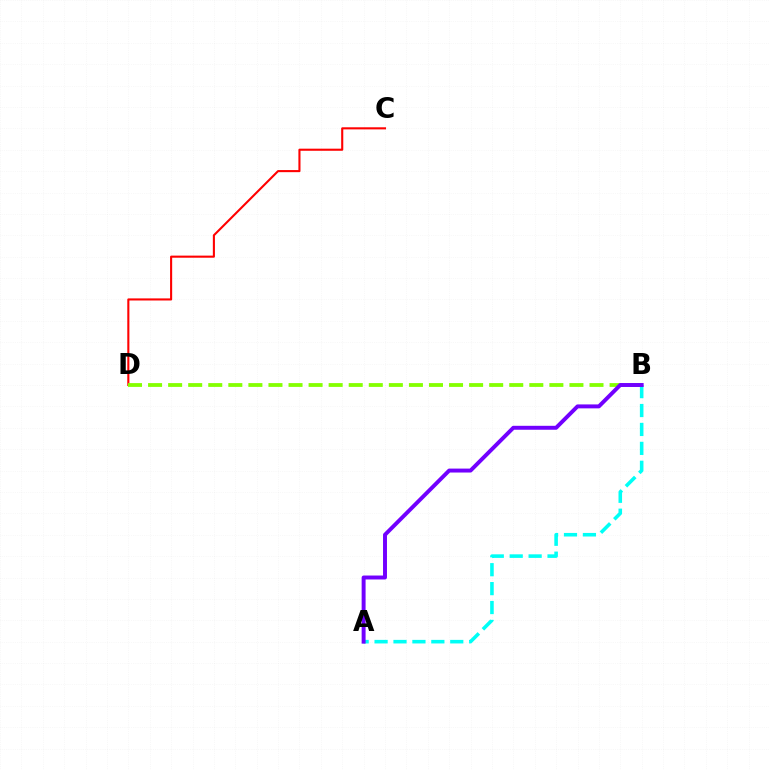{('C', 'D'): [{'color': '#ff0000', 'line_style': 'solid', 'thickness': 1.51}], ('B', 'D'): [{'color': '#84ff00', 'line_style': 'dashed', 'thickness': 2.73}], ('A', 'B'): [{'color': '#00fff6', 'line_style': 'dashed', 'thickness': 2.57}, {'color': '#7200ff', 'line_style': 'solid', 'thickness': 2.84}]}